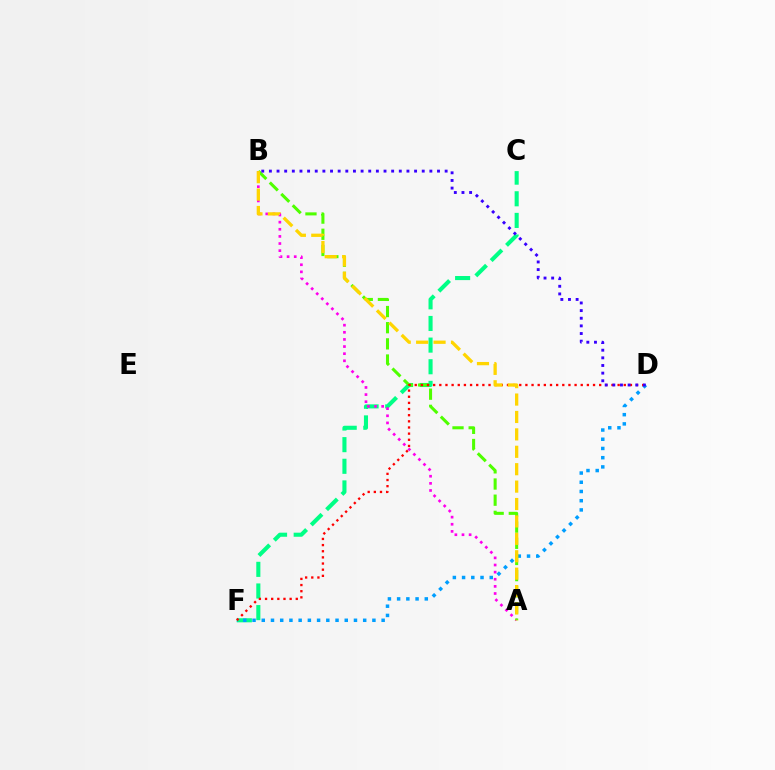{('C', 'F'): [{'color': '#00ff86', 'line_style': 'dashed', 'thickness': 2.94}], ('A', 'B'): [{'color': '#ff00ed', 'line_style': 'dotted', 'thickness': 1.94}, {'color': '#4fff00', 'line_style': 'dashed', 'thickness': 2.2}, {'color': '#ffd500', 'line_style': 'dashed', 'thickness': 2.37}], ('D', 'F'): [{'color': '#009eff', 'line_style': 'dotted', 'thickness': 2.51}, {'color': '#ff0000', 'line_style': 'dotted', 'thickness': 1.67}], ('B', 'D'): [{'color': '#3700ff', 'line_style': 'dotted', 'thickness': 2.08}]}